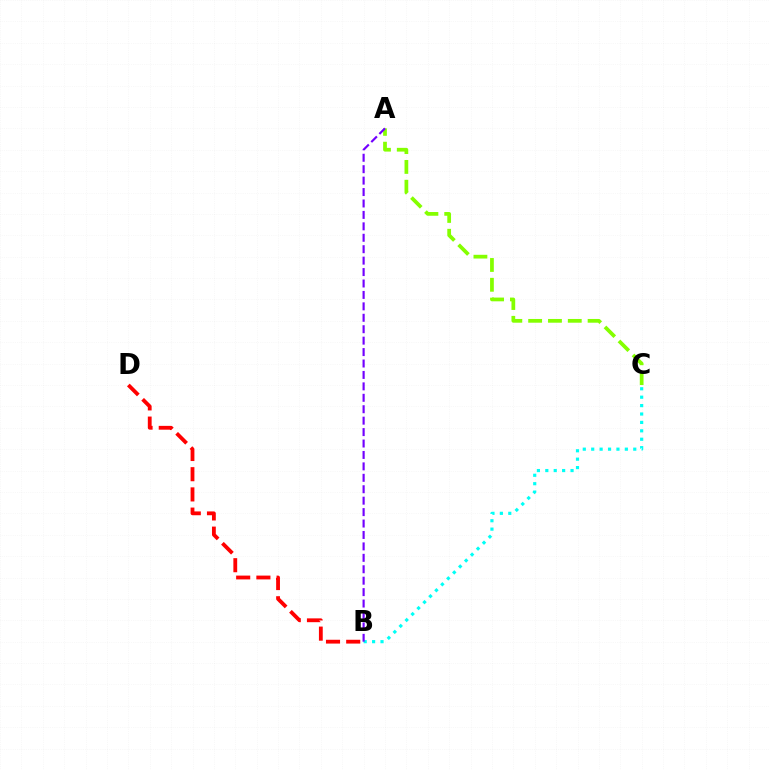{('A', 'C'): [{'color': '#84ff00', 'line_style': 'dashed', 'thickness': 2.69}], ('B', 'D'): [{'color': '#ff0000', 'line_style': 'dashed', 'thickness': 2.75}], ('B', 'C'): [{'color': '#00fff6', 'line_style': 'dotted', 'thickness': 2.29}], ('A', 'B'): [{'color': '#7200ff', 'line_style': 'dashed', 'thickness': 1.55}]}